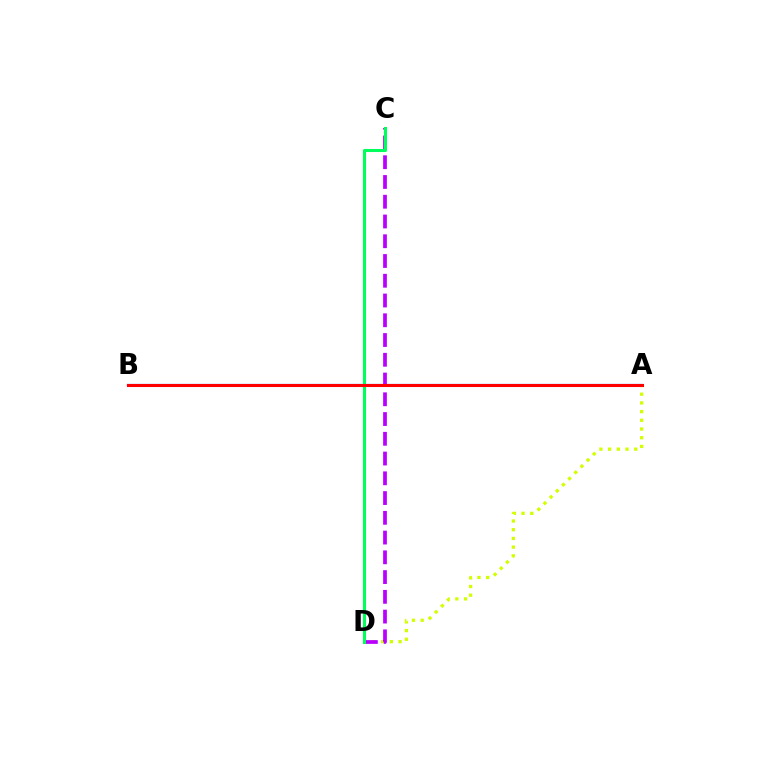{('A', 'B'): [{'color': '#0074ff', 'line_style': 'solid', 'thickness': 1.58}, {'color': '#ff0000', 'line_style': 'solid', 'thickness': 2.2}], ('A', 'D'): [{'color': '#d1ff00', 'line_style': 'dotted', 'thickness': 2.36}], ('C', 'D'): [{'color': '#b900ff', 'line_style': 'dashed', 'thickness': 2.68}, {'color': '#00ff5c', 'line_style': 'solid', 'thickness': 2.2}]}